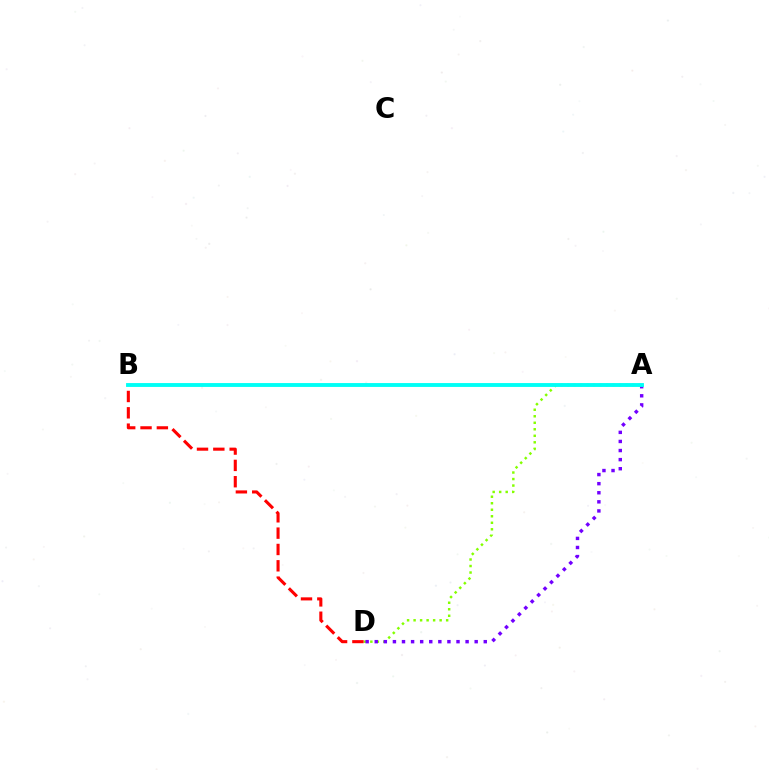{('A', 'D'): [{'color': '#84ff00', 'line_style': 'dotted', 'thickness': 1.77}, {'color': '#7200ff', 'line_style': 'dotted', 'thickness': 2.47}], ('B', 'D'): [{'color': '#ff0000', 'line_style': 'dashed', 'thickness': 2.22}], ('A', 'B'): [{'color': '#00fff6', 'line_style': 'solid', 'thickness': 2.78}]}